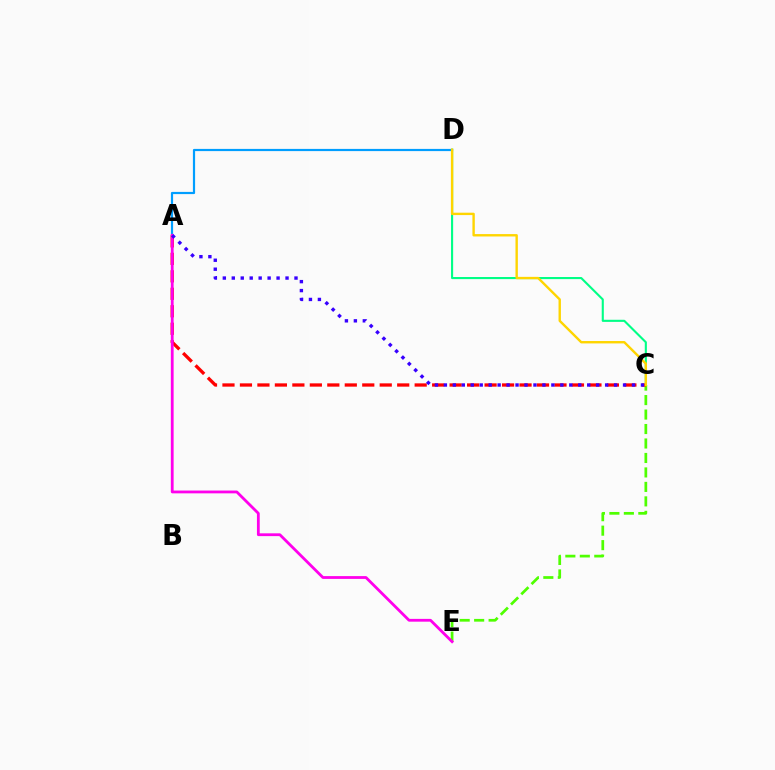{('C', 'D'): [{'color': '#00ff86', 'line_style': 'solid', 'thickness': 1.52}, {'color': '#ffd500', 'line_style': 'solid', 'thickness': 1.72}], ('C', 'E'): [{'color': '#4fff00', 'line_style': 'dashed', 'thickness': 1.97}], ('A', 'D'): [{'color': '#009eff', 'line_style': 'solid', 'thickness': 1.58}], ('A', 'C'): [{'color': '#ff0000', 'line_style': 'dashed', 'thickness': 2.37}, {'color': '#3700ff', 'line_style': 'dotted', 'thickness': 2.43}], ('A', 'E'): [{'color': '#ff00ed', 'line_style': 'solid', 'thickness': 2.01}]}